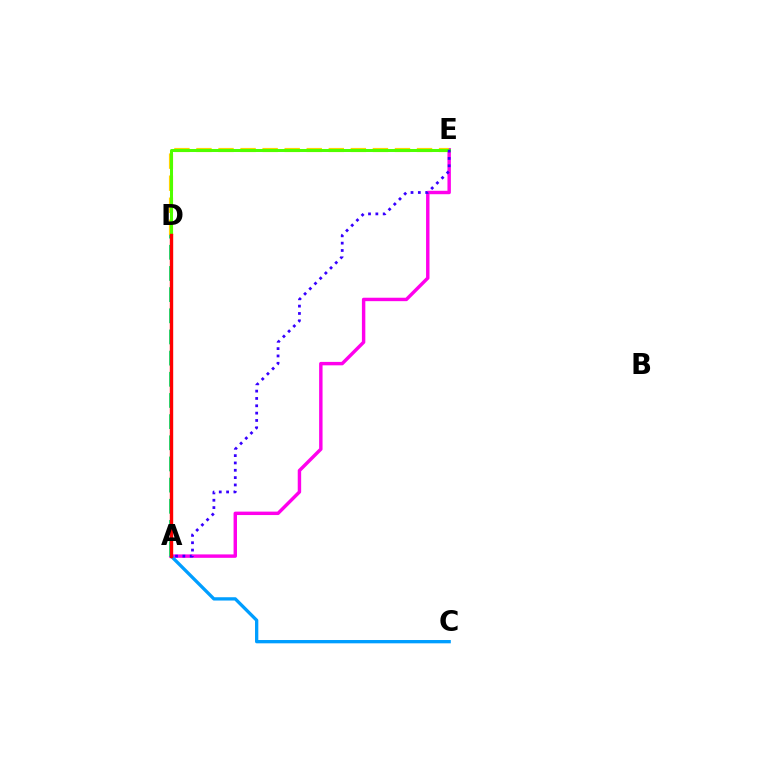{('A', 'E'): [{'color': '#ff00ed', 'line_style': 'solid', 'thickness': 2.47}, {'color': '#3700ff', 'line_style': 'dotted', 'thickness': 1.99}], ('D', 'E'): [{'color': '#ffd500', 'line_style': 'dashed', 'thickness': 3.0}, {'color': '#4fff00', 'line_style': 'solid', 'thickness': 2.18}], ('A', 'C'): [{'color': '#009eff', 'line_style': 'solid', 'thickness': 2.38}], ('A', 'D'): [{'color': '#00ff86', 'line_style': 'dashed', 'thickness': 2.88}, {'color': '#ff0000', 'line_style': 'solid', 'thickness': 2.44}]}